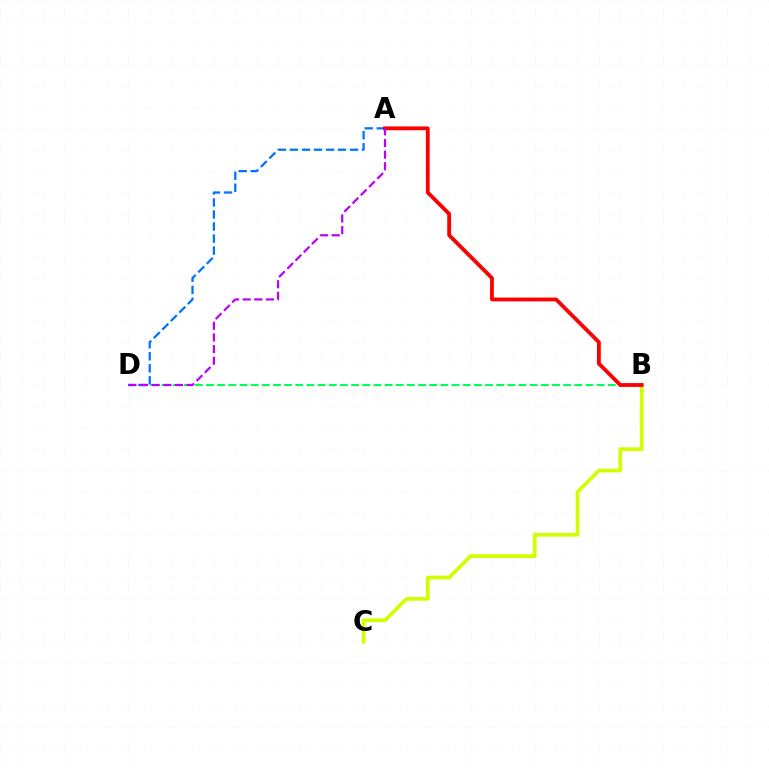{('B', 'C'): [{'color': '#d1ff00', 'line_style': 'solid', 'thickness': 2.68}], ('B', 'D'): [{'color': '#00ff5c', 'line_style': 'dashed', 'thickness': 1.52}], ('A', 'D'): [{'color': '#0074ff', 'line_style': 'dashed', 'thickness': 1.63}, {'color': '#b900ff', 'line_style': 'dashed', 'thickness': 1.58}], ('A', 'B'): [{'color': '#ff0000', 'line_style': 'solid', 'thickness': 2.75}]}